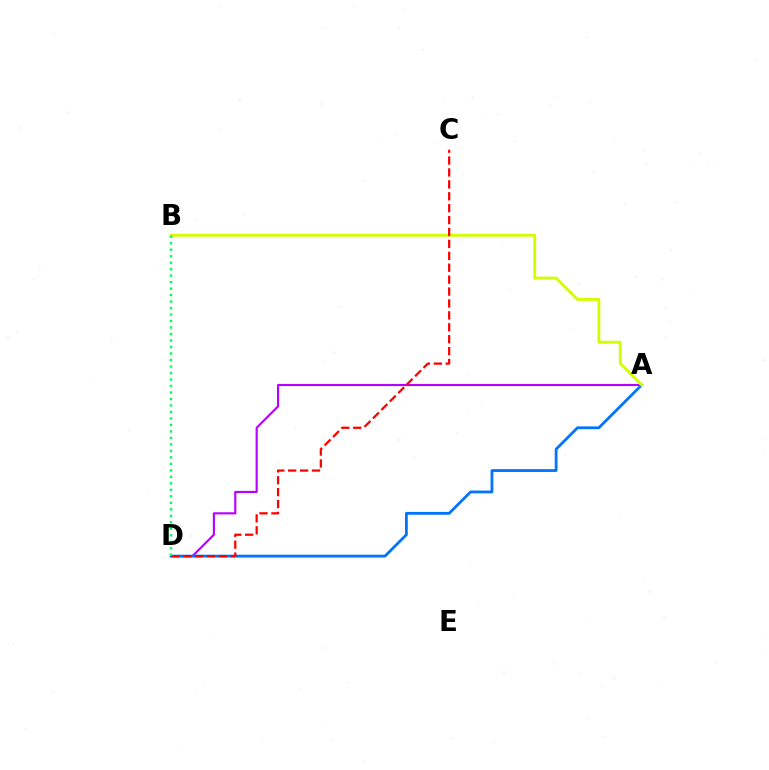{('A', 'D'): [{'color': '#b900ff', 'line_style': 'solid', 'thickness': 1.54}, {'color': '#0074ff', 'line_style': 'solid', 'thickness': 2.0}], ('A', 'B'): [{'color': '#d1ff00', 'line_style': 'solid', 'thickness': 2.07}], ('C', 'D'): [{'color': '#ff0000', 'line_style': 'dashed', 'thickness': 1.62}], ('B', 'D'): [{'color': '#00ff5c', 'line_style': 'dotted', 'thickness': 1.76}]}